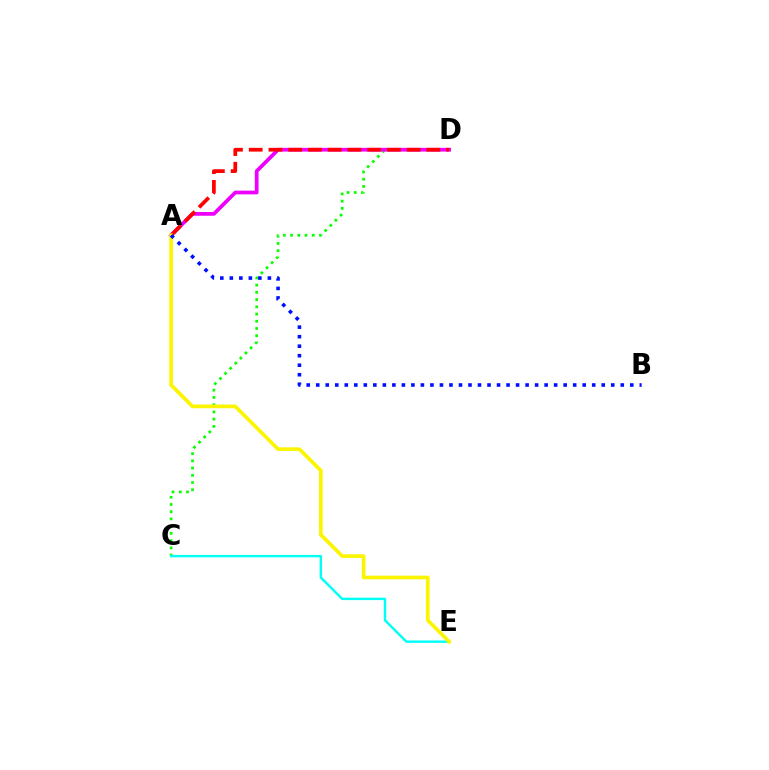{('C', 'D'): [{'color': '#08ff00', 'line_style': 'dotted', 'thickness': 1.96}], ('A', 'D'): [{'color': '#ee00ff', 'line_style': 'solid', 'thickness': 2.69}, {'color': '#ff0000', 'line_style': 'dashed', 'thickness': 2.68}], ('C', 'E'): [{'color': '#00fff6', 'line_style': 'solid', 'thickness': 1.73}], ('A', 'E'): [{'color': '#fcf500', 'line_style': 'solid', 'thickness': 2.64}], ('A', 'B'): [{'color': '#0010ff', 'line_style': 'dotted', 'thickness': 2.59}]}